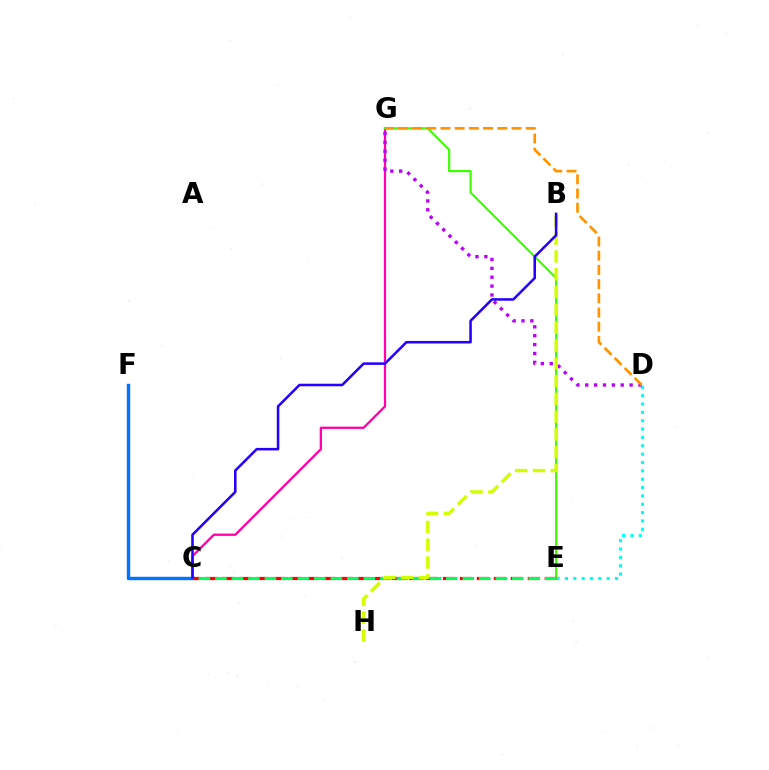{('D', 'E'): [{'color': '#00fff6', 'line_style': 'dotted', 'thickness': 2.27}], ('C', 'G'): [{'color': '#ff00ac', 'line_style': 'solid', 'thickness': 1.65}], ('D', 'G'): [{'color': '#b900ff', 'line_style': 'dotted', 'thickness': 2.41}, {'color': '#ff9400', 'line_style': 'dashed', 'thickness': 1.93}], ('E', 'G'): [{'color': '#3dff00', 'line_style': 'solid', 'thickness': 1.57}], ('C', 'F'): [{'color': '#0074ff', 'line_style': 'solid', 'thickness': 2.46}], ('C', 'E'): [{'color': '#ff0000', 'line_style': 'dashed', 'thickness': 2.3}, {'color': '#00ff5c', 'line_style': 'dashed', 'thickness': 2.24}], ('B', 'H'): [{'color': '#d1ff00', 'line_style': 'dashed', 'thickness': 2.42}], ('B', 'C'): [{'color': '#2500ff', 'line_style': 'solid', 'thickness': 1.84}]}